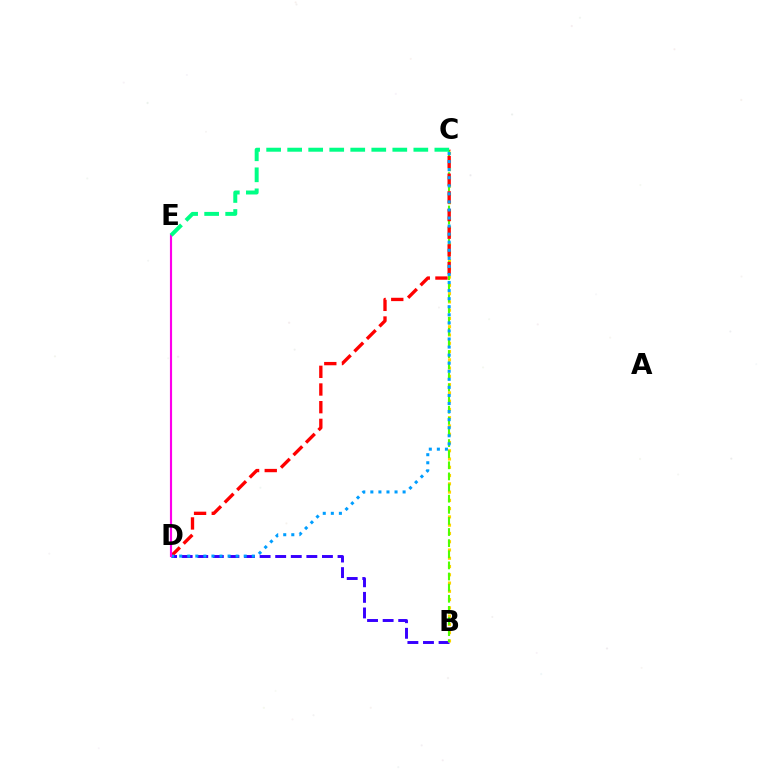{('B', 'D'): [{'color': '#3700ff', 'line_style': 'dashed', 'thickness': 2.12}], ('B', 'C'): [{'color': '#ffd500', 'line_style': 'dotted', 'thickness': 2.25}, {'color': '#4fff00', 'line_style': 'dashed', 'thickness': 1.51}], ('C', 'D'): [{'color': '#ff0000', 'line_style': 'dashed', 'thickness': 2.4}, {'color': '#009eff', 'line_style': 'dotted', 'thickness': 2.19}], ('D', 'E'): [{'color': '#ff00ed', 'line_style': 'solid', 'thickness': 1.54}], ('C', 'E'): [{'color': '#00ff86', 'line_style': 'dashed', 'thickness': 2.86}]}